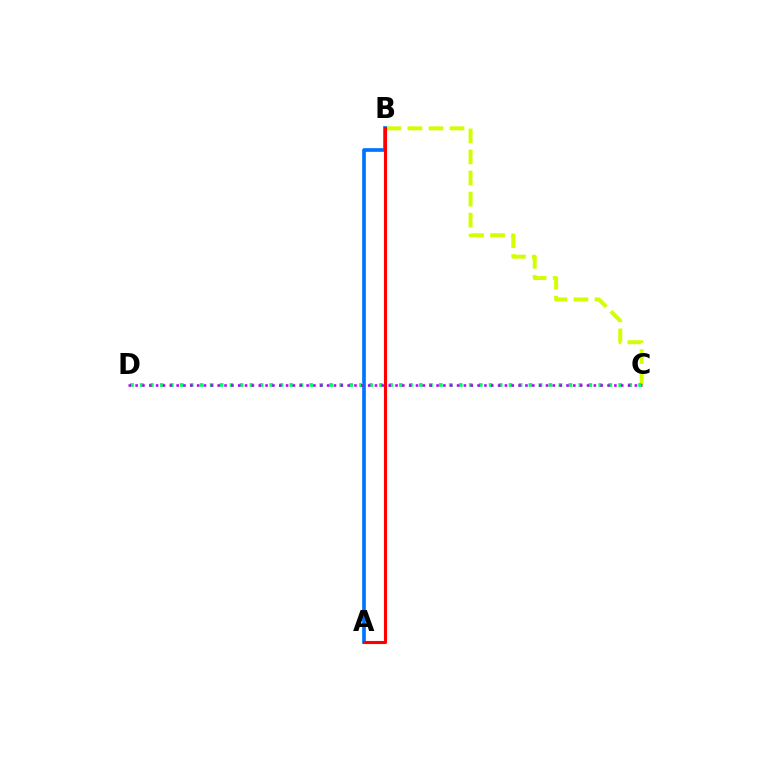{('B', 'C'): [{'color': '#d1ff00', 'line_style': 'dashed', 'thickness': 2.86}], ('A', 'B'): [{'color': '#0074ff', 'line_style': 'solid', 'thickness': 2.64}, {'color': '#ff0000', 'line_style': 'solid', 'thickness': 2.24}], ('C', 'D'): [{'color': '#00ff5c', 'line_style': 'dotted', 'thickness': 2.71}, {'color': '#b900ff', 'line_style': 'dotted', 'thickness': 1.86}]}